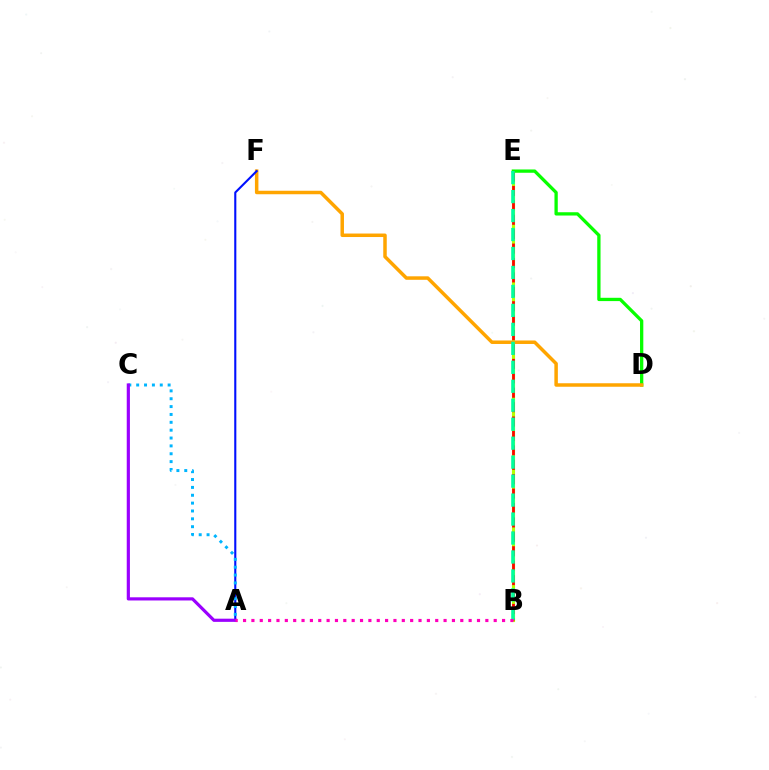{('B', 'E'): [{'color': '#b3ff00', 'line_style': 'solid', 'thickness': 2.25}, {'color': '#ff0000', 'line_style': 'dashed', 'thickness': 1.96}, {'color': '#00ff9d', 'line_style': 'dashed', 'thickness': 2.58}], ('D', 'E'): [{'color': '#08ff00', 'line_style': 'solid', 'thickness': 2.37}], ('D', 'F'): [{'color': '#ffa500', 'line_style': 'solid', 'thickness': 2.51}], ('A', 'F'): [{'color': '#0010ff', 'line_style': 'solid', 'thickness': 1.52}], ('A', 'C'): [{'color': '#00b5ff', 'line_style': 'dotted', 'thickness': 2.14}, {'color': '#9b00ff', 'line_style': 'solid', 'thickness': 2.29}], ('A', 'B'): [{'color': '#ff00bd', 'line_style': 'dotted', 'thickness': 2.27}]}